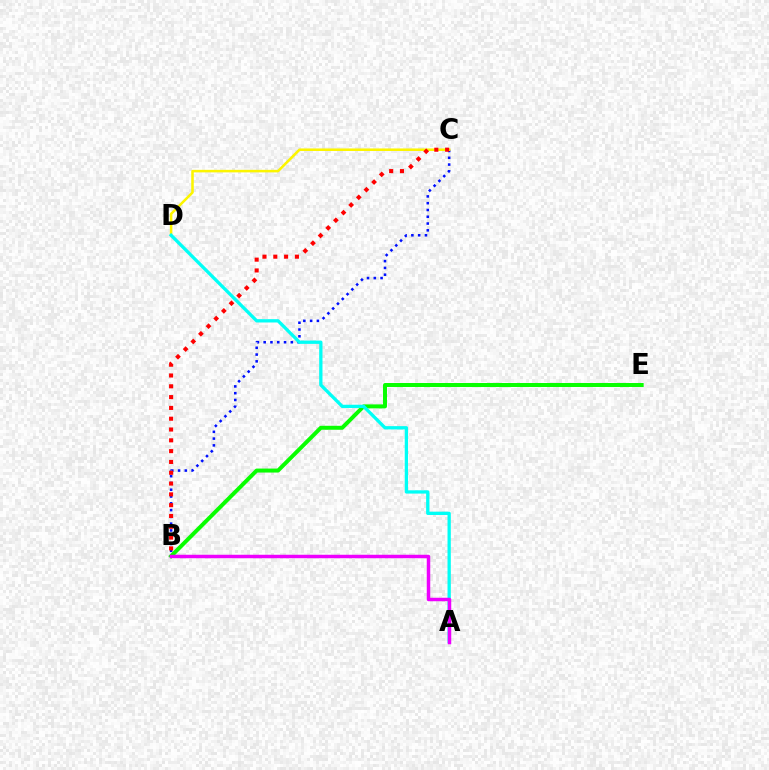{('B', 'C'): [{'color': '#0010ff', 'line_style': 'dotted', 'thickness': 1.84}, {'color': '#ff0000', 'line_style': 'dotted', 'thickness': 2.94}], ('B', 'E'): [{'color': '#08ff00', 'line_style': 'solid', 'thickness': 2.87}], ('C', 'D'): [{'color': '#fcf500', 'line_style': 'solid', 'thickness': 1.83}], ('A', 'D'): [{'color': '#00fff6', 'line_style': 'solid', 'thickness': 2.37}], ('A', 'B'): [{'color': '#ee00ff', 'line_style': 'solid', 'thickness': 2.5}]}